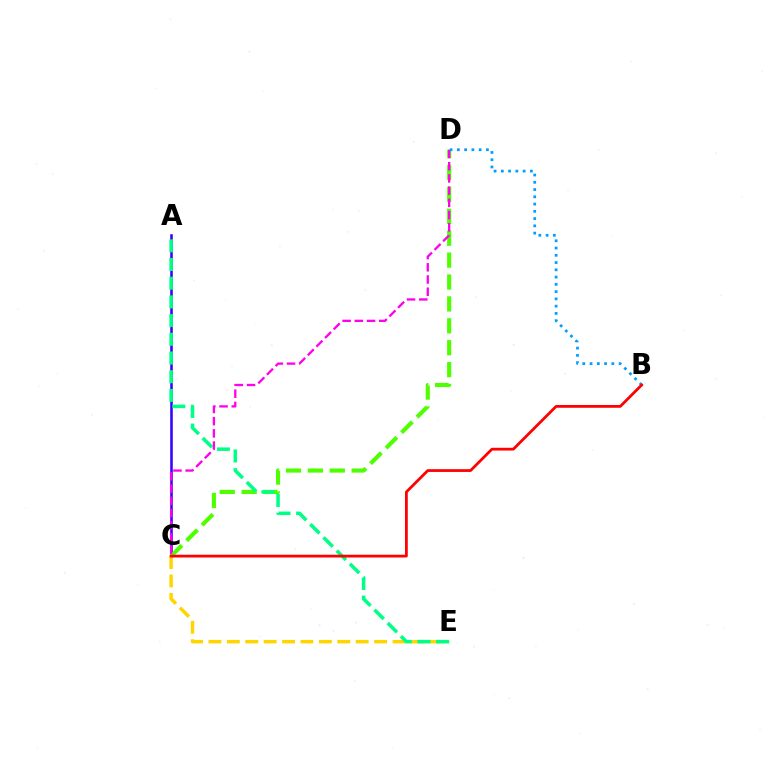{('A', 'C'): [{'color': '#3700ff', 'line_style': 'solid', 'thickness': 1.85}], ('C', 'D'): [{'color': '#4fff00', 'line_style': 'dashed', 'thickness': 2.98}, {'color': '#ff00ed', 'line_style': 'dashed', 'thickness': 1.66}], ('C', 'E'): [{'color': '#ffd500', 'line_style': 'dashed', 'thickness': 2.5}], ('A', 'E'): [{'color': '#00ff86', 'line_style': 'dashed', 'thickness': 2.54}], ('B', 'D'): [{'color': '#009eff', 'line_style': 'dotted', 'thickness': 1.97}], ('B', 'C'): [{'color': '#ff0000', 'line_style': 'solid', 'thickness': 1.99}]}